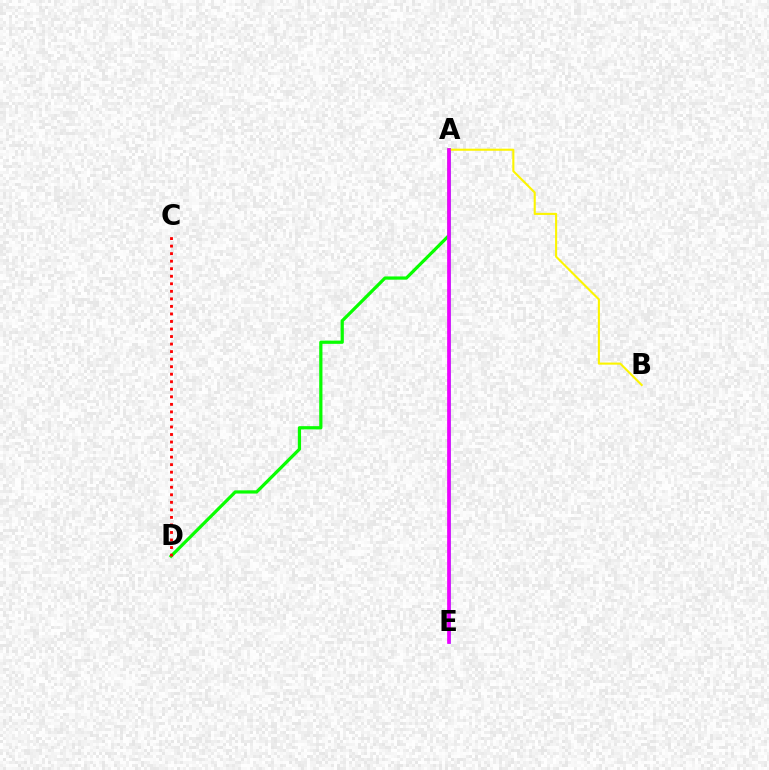{('A', 'D'): [{'color': '#08ff00', 'line_style': 'solid', 'thickness': 2.32}], ('A', 'E'): [{'color': '#0010ff', 'line_style': 'dotted', 'thickness': 1.64}, {'color': '#00fff6', 'line_style': 'solid', 'thickness': 1.92}, {'color': '#ee00ff', 'line_style': 'solid', 'thickness': 2.66}], ('A', 'B'): [{'color': '#fcf500', 'line_style': 'solid', 'thickness': 1.51}], ('C', 'D'): [{'color': '#ff0000', 'line_style': 'dotted', 'thickness': 2.05}]}